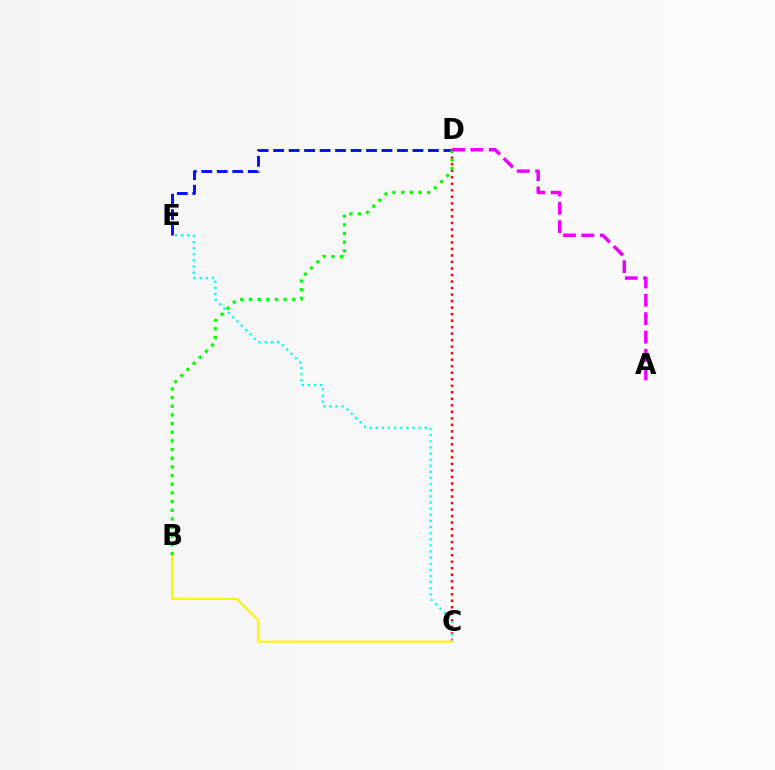{('C', 'D'): [{'color': '#ff0000', 'line_style': 'dotted', 'thickness': 1.77}], ('C', 'E'): [{'color': '#00fff6', 'line_style': 'dotted', 'thickness': 1.66}], ('B', 'C'): [{'color': '#fcf500', 'line_style': 'solid', 'thickness': 1.52}], ('D', 'E'): [{'color': '#0010ff', 'line_style': 'dashed', 'thickness': 2.1}], ('B', 'D'): [{'color': '#08ff00', 'line_style': 'dotted', 'thickness': 2.35}], ('A', 'D'): [{'color': '#ee00ff', 'line_style': 'dashed', 'thickness': 2.5}]}